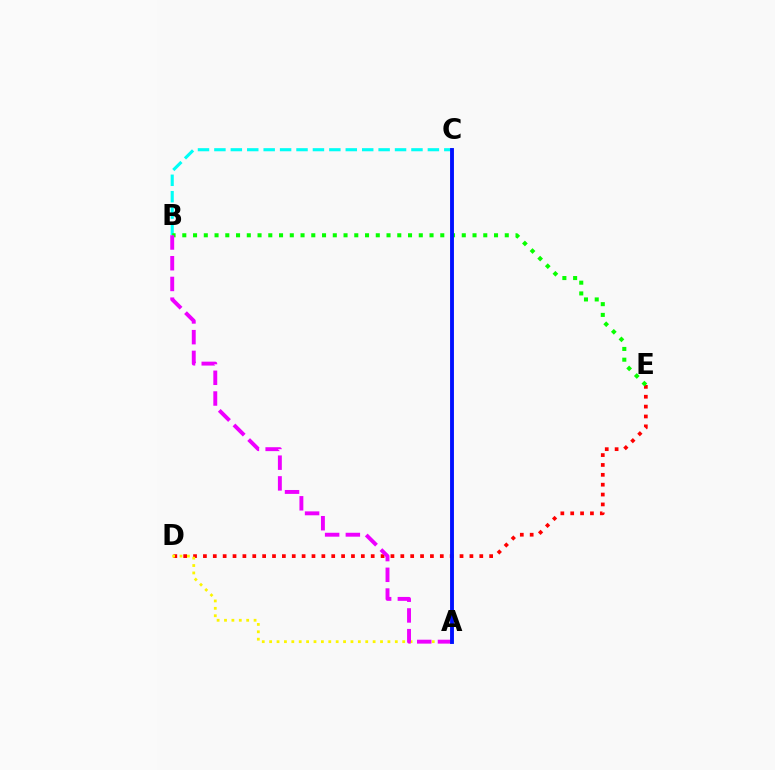{('D', 'E'): [{'color': '#ff0000', 'line_style': 'dotted', 'thickness': 2.68}], ('B', 'C'): [{'color': '#00fff6', 'line_style': 'dashed', 'thickness': 2.23}], ('A', 'D'): [{'color': '#fcf500', 'line_style': 'dotted', 'thickness': 2.01}], ('B', 'E'): [{'color': '#08ff00', 'line_style': 'dotted', 'thickness': 2.92}], ('A', 'B'): [{'color': '#ee00ff', 'line_style': 'dashed', 'thickness': 2.81}], ('A', 'C'): [{'color': '#0010ff', 'line_style': 'solid', 'thickness': 2.79}]}